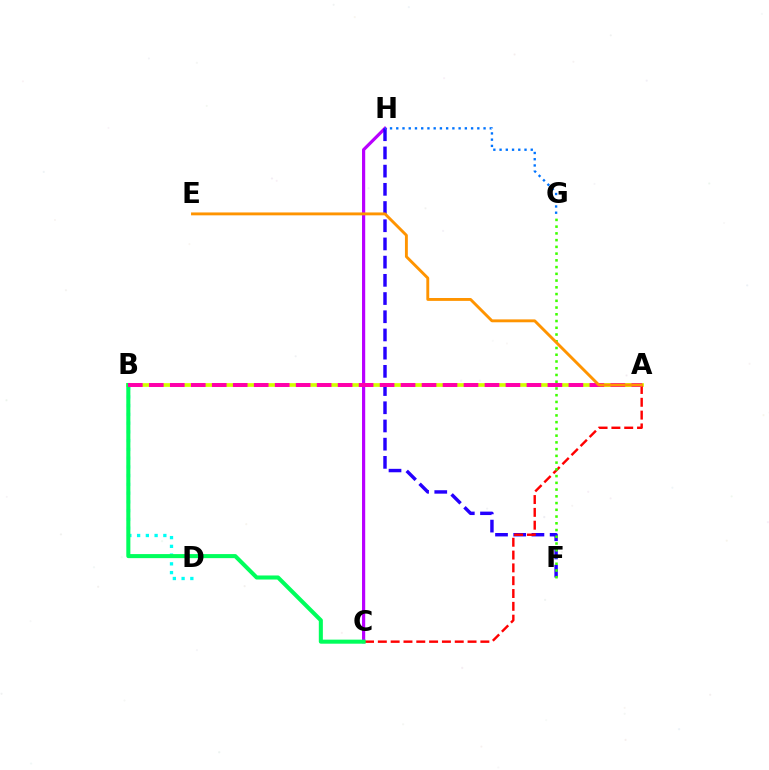{('C', 'H'): [{'color': '#b900ff', 'line_style': 'solid', 'thickness': 2.29}], ('A', 'B'): [{'color': '#d1ff00', 'line_style': 'solid', 'thickness': 2.67}, {'color': '#ff00ac', 'line_style': 'dashed', 'thickness': 2.85}], ('F', 'H'): [{'color': '#2500ff', 'line_style': 'dashed', 'thickness': 2.47}], ('B', 'D'): [{'color': '#00fff6', 'line_style': 'dotted', 'thickness': 2.38}], ('A', 'C'): [{'color': '#ff0000', 'line_style': 'dashed', 'thickness': 1.74}], ('G', 'H'): [{'color': '#0074ff', 'line_style': 'dotted', 'thickness': 1.69}], ('B', 'C'): [{'color': '#00ff5c', 'line_style': 'solid', 'thickness': 2.92}], ('F', 'G'): [{'color': '#3dff00', 'line_style': 'dotted', 'thickness': 1.83}], ('A', 'E'): [{'color': '#ff9400', 'line_style': 'solid', 'thickness': 2.08}]}